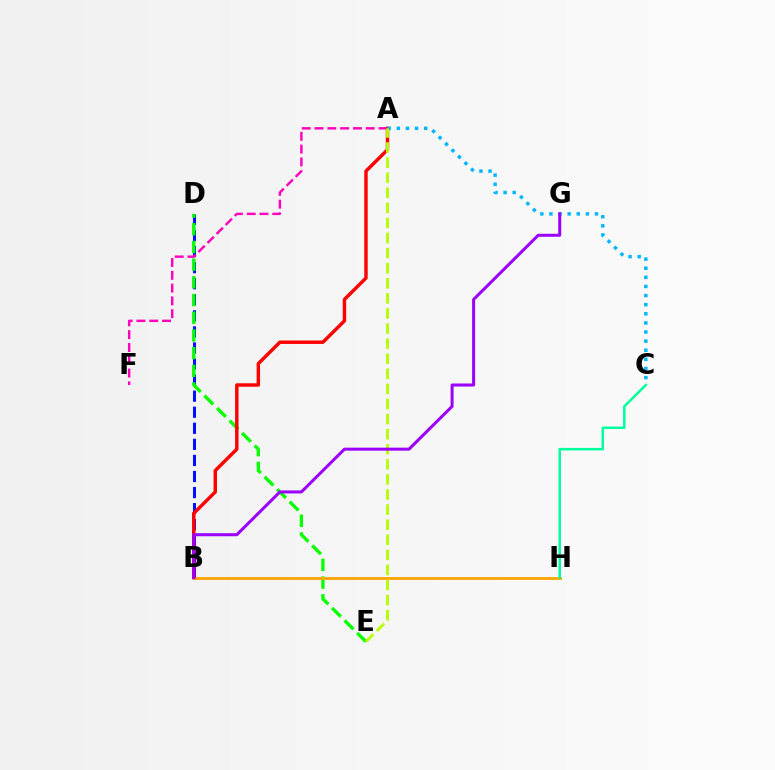{('B', 'D'): [{'color': '#0010ff', 'line_style': 'dashed', 'thickness': 2.18}], ('D', 'E'): [{'color': '#08ff00', 'line_style': 'dashed', 'thickness': 2.4}], ('A', 'F'): [{'color': '#ff00bd', 'line_style': 'dashed', 'thickness': 1.74}], ('B', 'H'): [{'color': '#ffa500', 'line_style': 'solid', 'thickness': 2.03}], ('A', 'B'): [{'color': '#ff0000', 'line_style': 'solid', 'thickness': 2.47}], ('A', 'C'): [{'color': '#00b5ff', 'line_style': 'dotted', 'thickness': 2.48}], ('A', 'E'): [{'color': '#b3ff00', 'line_style': 'dashed', 'thickness': 2.05}], ('C', 'H'): [{'color': '#00ff9d', 'line_style': 'solid', 'thickness': 1.81}], ('B', 'G'): [{'color': '#9b00ff', 'line_style': 'solid', 'thickness': 2.17}]}